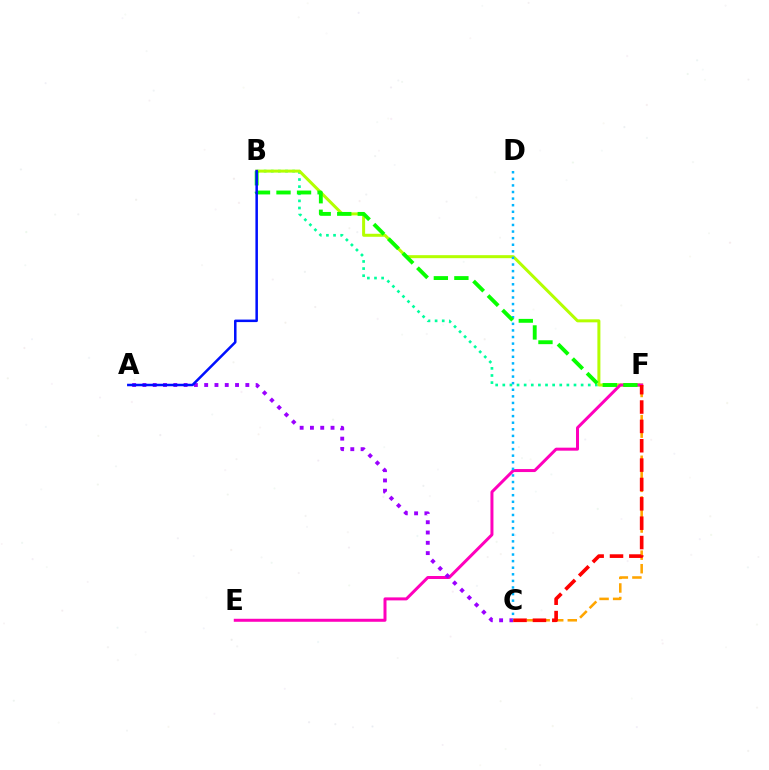{('B', 'F'): [{'color': '#00ff9d', 'line_style': 'dotted', 'thickness': 1.93}, {'color': '#b3ff00', 'line_style': 'solid', 'thickness': 2.17}, {'color': '#08ff00', 'line_style': 'dashed', 'thickness': 2.79}], ('E', 'F'): [{'color': '#ff00bd', 'line_style': 'solid', 'thickness': 2.16}], ('A', 'C'): [{'color': '#9b00ff', 'line_style': 'dotted', 'thickness': 2.8}], ('C', 'F'): [{'color': '#ffa500', 'line_style': 'dashed', 'thickness': 1.84}, {'color': '#ff0000', 'line_style': 'dashed', 'thickness': 2.63}], ('C', 'D'): [{'color': '#00b5ff', 'line_style': 'dotted', 'thickness': 1.79}], ('A', 'B'): [{'color': '#0010ff', 'line_style': 'solid', 'thickness': 1.81}]}